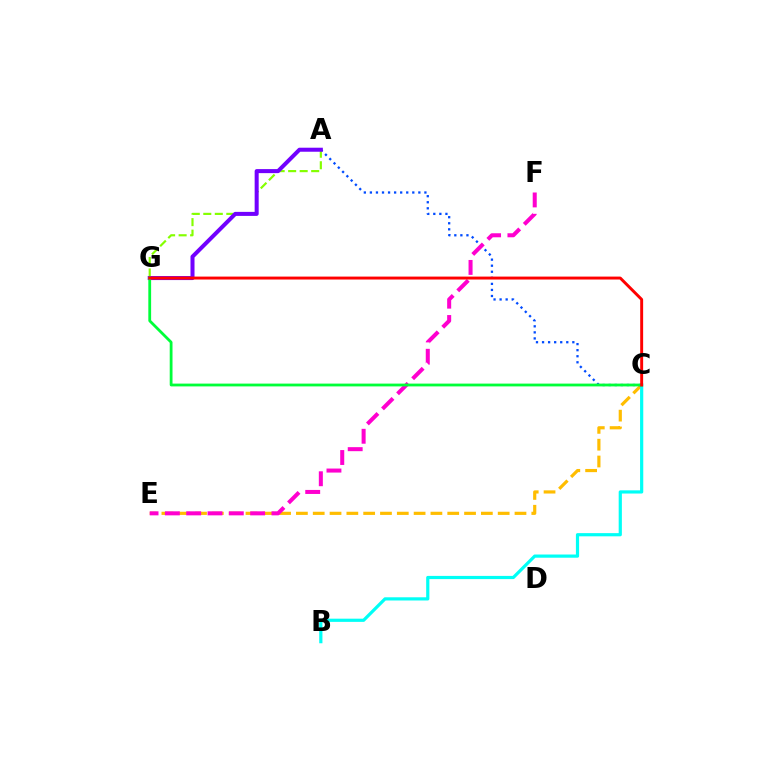{('C', 'E'): [{'color': '#ffbd00', 'line_style': 'dashed', 'thickness': 2.28}], ('B', 'C'): [{'color': '#00fff6', 'line_style': 'solid', 'thickness': 2.3}], ('A', 'C'): [{'color': '#004bff', 'line_style': 'dotted', 'thickness': 1.65}], ('A', 'G'): [{'color': '#84ff00', 'line_style': 'dashed', 'thickness': 1.56}, {'color': '#7200ff', 'line_style': 'solid', 'thickness': 2.9}], ('E', 'F'): [{'color': '#ff00cf', 'line_style': 'dashed', 'thickness': 2.9}], ('C', 'G'): [{'color': '#00ff39', 'line_style': 'solid', 'thickness': 2.01}, {'color': '#ff0000', 'line_style': 'solid', 'thickness': 2.11}]}